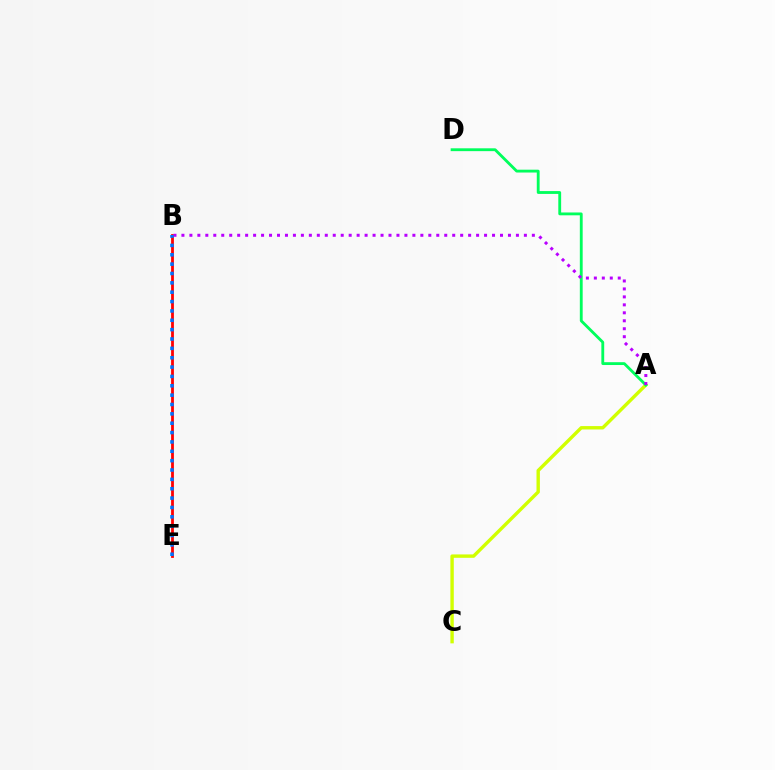{('B', 'E'): [{'color': '#ff0000', 'line_style': 'solid', 'thickness': 2.01}, {'color': '#0074ff', 'line_style': 'dotted', 'thickness': 2.54}], ('A', 'C'): [{'color': '#d1ff00', 'line_style': 'solid', 'thickness': 2.44}], ('A', 'D'): [{'color': '#00ff5c', 'line_style': 'solid', 'thickness': 2.04}], ('A', 'B'): [{'color': '#b900ff', 'line_style': 'dotted', 'thickness': 2.16}]}